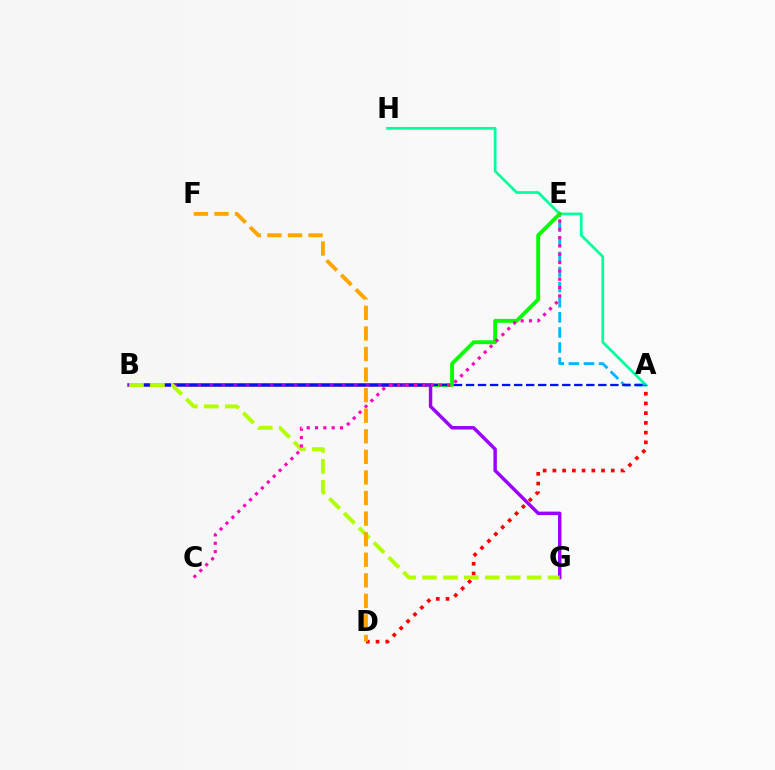{('A', 'H'): [{'color': '#00ff9d', 'line_style': 'solid', 'thickness': 1.97}], ('A', 'E'): [{'color': '#00b5ff', 'line_style': 'dashed', 'thickness': 2.05}], ('B', 'E'): [{'color': '#08ff00', 'line_style': 'solid', 'thickness': 2.78}], ('B', 'G'): [{'color': '#9b00ff', 'line_style': 'solid', 'thickness': 2.48}, {'color': '#b3ff00', 'line_style': 'dashed', 'thickness': 2.84}], ('A', 'B'): [{'color': '#0010ff', 'line_style': 'dashed', 'thickness': 1.63}], ('A', 'D'): [{'color': '#ff0000', 'line_style': 'dotted', 'thickness': 2.64}], ('D', 'F'): [{'color': '#ffa500', 'line_style': 'dashed', 'thickness': 2.79}], ('C', 'E'): [{'color': '#ff00bd', 'line_style': 'dotted', 'thickness': 2.26}]}